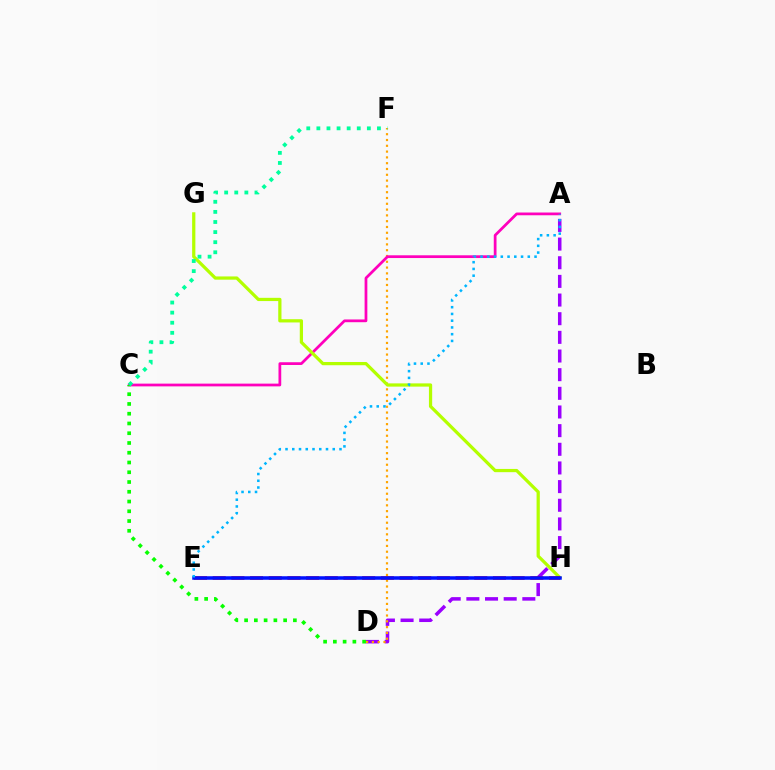{('A', 'D'): [{'color': '#9b00ff', 'line_style': 'dashed', 'thickness': 2.53}], ('D', 'F'): [{'color': '#ffa500', 'line_style': 'dotted', 'thickness': 1.58}], ('A', 'C'): [{'color': '#ff00bd', 'line_style': 'solid', 'thickness': 1.98}], ('G', 'H'): [{'color': '#b3ff00', 'line_style': 'solid', 'thickness': 2.33}], ('E', 'H'): [{'color': '#ff0000', 'line_style': 'dashed', 'thickness': 2.54}, {'color': '#0010ff', 'line_style': 'solid', 'thickness': 2.54}], ('C', 'D'): [{'color': '#08ff00', 'line_style': 'dotted', 'thickness': 2.65}], ('C', 'F'): [{'color': '#00ff9d', 'line_style': 'dotted', 'thickness': 2.74}], ('A', 'E'): [{'color': '#00b5ff', 'line_style': 'dotted', 'thickness': 1.83}]}